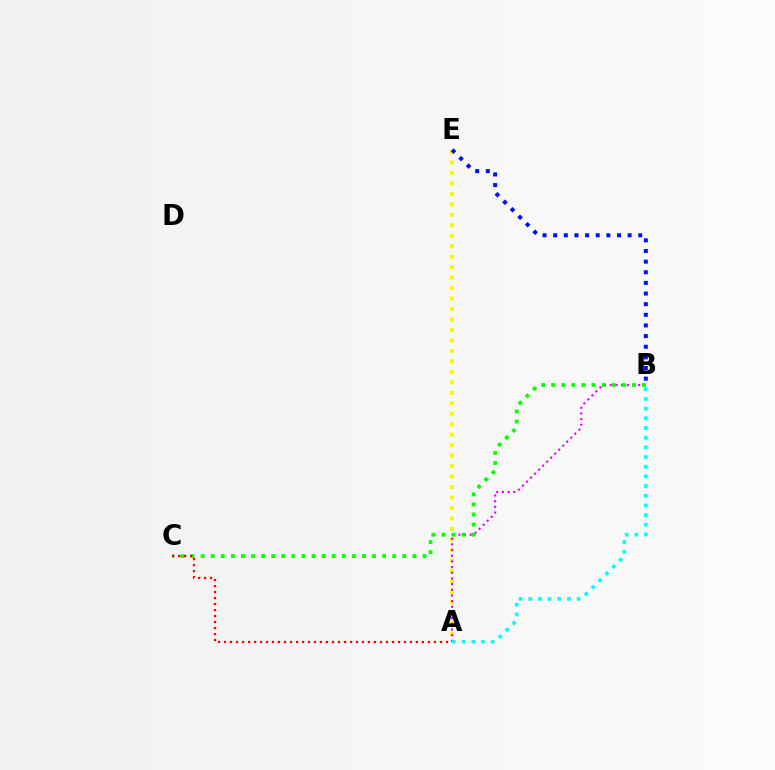{('A', 'E'): [{'color': '#fcf500', 'line_style': 'dotted', 'thickness': 2.85}], ('B', 'E'): [{'color': '#0010ff', 'line_style': 'dotted', 'thickness': 2.89}], ('A', 'B'): [{'color': '#ee00ff', 'line_style': 'dotted', 'thickness': 1.54}, {'color': '#00fff6', 'line_style': 'dotted', 'thickness': 2.63}], ('B', 'C'): [{'color': '#08ff00', 'line_style': 'dotted', 'thickness': 2.74}], ('A', 'C'): [{'color': '#ff0000', 'line_style': 'dotted', 'thickness': 1.63}]}